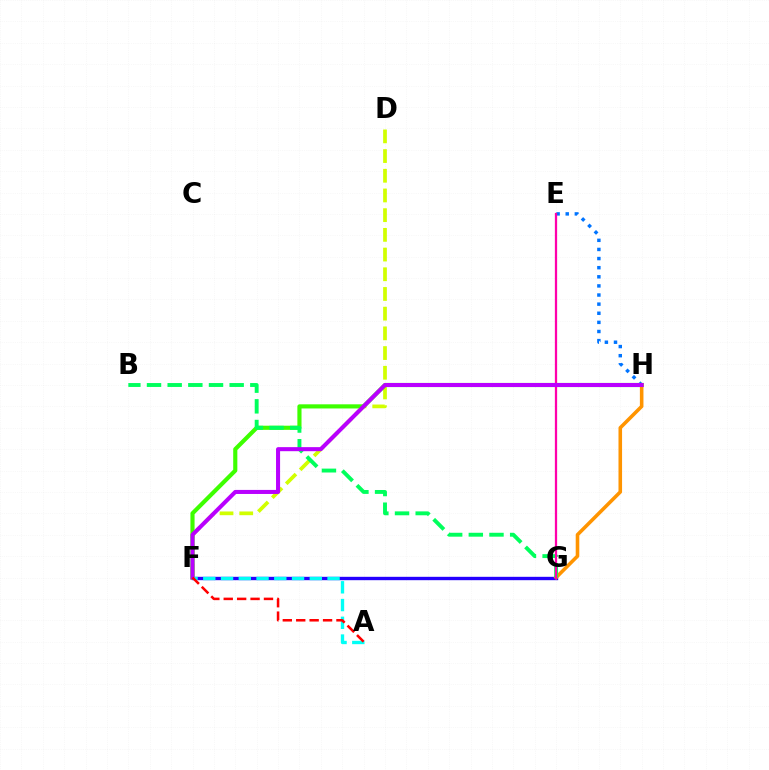{('E', 'H'): [{'color': '#0074ff', 'line_style': 'dotted', 'thickness': 2.48}], ('F', 'G'): [{'color': '#2500ff', 'line_style': 'solid', 'thickness': 2.42}], ('D', 'F'): [{'color': '#d1ff00', 'line_style': 'dashed', 'thickness': 2.68}], ('F', 'H'): [{'color': '#3dff00', 'line_style': 'solid', 'thickness': 2.98}, {'color': '#b900ff', 'line_style': 'solid', 'thickness': 2.92}], ('G', 'H'): [{'color': '#ff9400', 'line_style': 'solid', 'thickness': 2.58}], ('B', 'G'): [{'color': '#00ff5c', 'line_style': 'dashed', 'thickness': 2.81}], ('A', 'F'): [{'color': '#00fff6', 'line_style': 'dashed', 'thickness': 2.41}, {'color': '#ff0000', 'line_style': 'dashed', 'thickness': 1.82}], ('E', 'G'): [{'color': '#ff00ac', 'line_style': 'solid', 'thickness': 1.63}]}